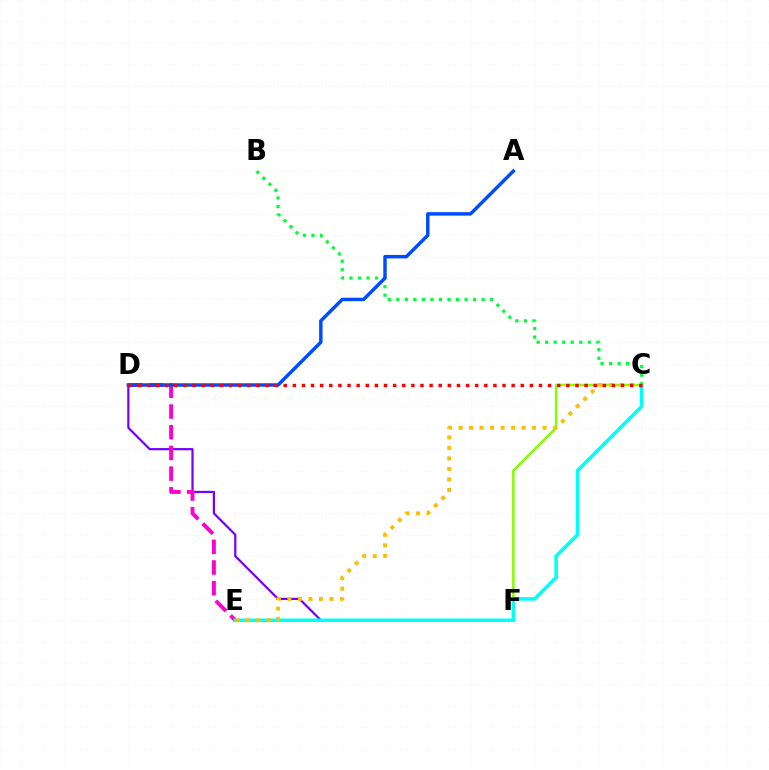{('D', 'F'): [{'color': '#7200ff', 'line_style': 'solid', 'thickness': 1.58}], ('B', 'C'): [{'color': '#00ff39', 'line_style': 'dotted', 'thickness': 2.32}], ('D', 'E'): [{'color': '#ff00cf', 'line_style': 'dashed', 'thickness': 2.81}], ('A', 'D'): [{'color': '#004bff', 'line_style': 'solid', 'thickness': 2.49}], ('C', 'F'): [{'color': '#84ff00', 'line_style': 'solid', 'thickness': 1.81}], ('C', 'E'): [{'color': '#00fff6', 'line_style': 'solid', 'thickness': 2.53}, {'color': '#ffbd00', 'line_style': 'dotted', 'thickness': 2.85}], ('C', 'D'): [{'color': '#ff0000', 'line_style': 'dotted', 'thickness': 2.48}]}